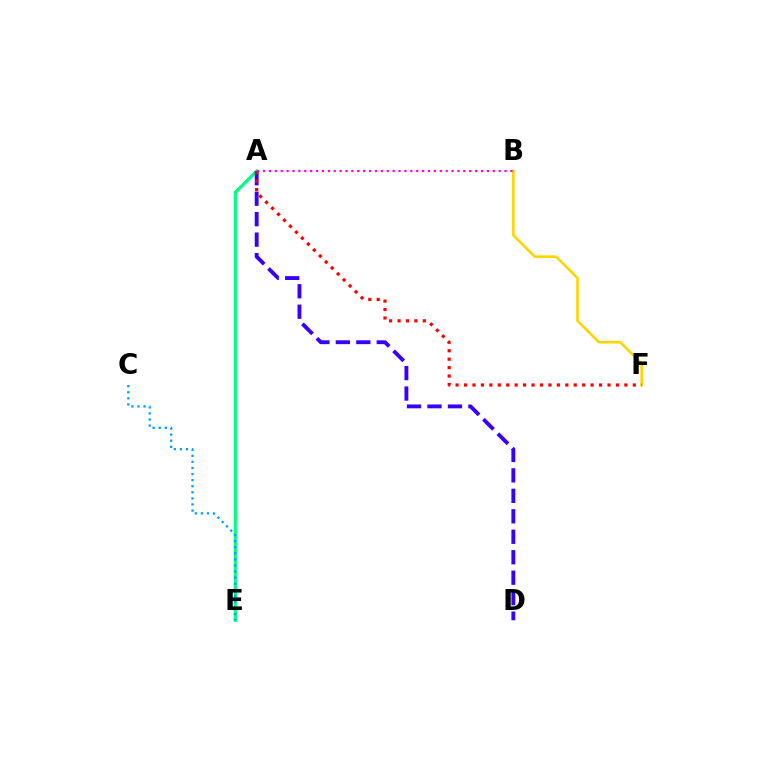{('A', 'E'): [{'color': '#4fff00', 'line_style': 'solid', 'thickness': 1.71}, {'color': '#00ff86', 'line_style': 'solid', 'thickness': 2.28}], ('B', 'F'): [{'color': '#ffd500', 'line_style': 'solid', 'thickness': 1.88}], ('C', 'E'): [{'color': '#009eff', 'line_style': 'dotted', 'thickness': 1.65}], ('A', 'D'): [{'color': '#3700ff', 'line_style': 'dashed', 'thickness': 2.78}], ('A', 'B'): [{'color': '#ff00ed', 'line_style': 'dotted', 'thickness': 1.6}], ('A', 'F'): [{'color': '#ff0000', 'line_style': 'dotted', 'thickness': 2.29}]}